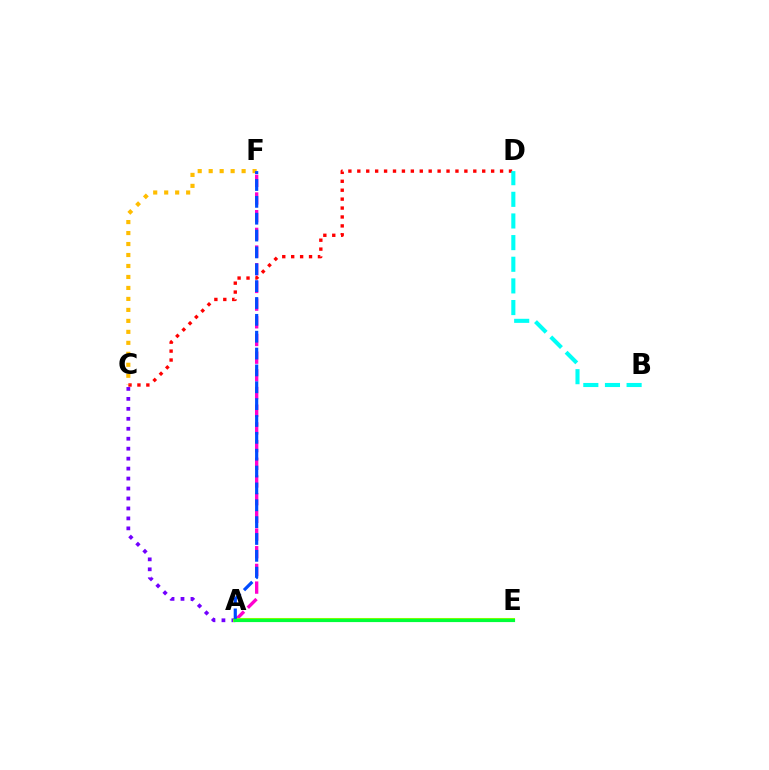{('C', 'D'): [{'color': '#ff0000', 'line_style': 'dotted', 'thickness': 2.42}], ('C', 'F'): [{'color': '#ffbd00', 'line_style': 'dotted', 'thickness': 2.98}], ('A', 'C'): [{'color': '#7200ff', 'line_style': 'dotted', 'thickness': 2.71}], ('A', 'F'): [{'color': '#ff00cf', 'line_style': 'dashed', 'thickness': 2.4}, {'color': '#004bff', 'line_style': 'dashed', 'thickness': 2.29}], ('A', 'E'): [{'color': '#84ff00', 'line_style': 'solid', 'thickness': 2.92}, {'color': '#00ff39', 'line_style': 'solid', 'thickness': 2.25}], ('B', 'D'): [{'color': '#00fff6', 'line_style': 'dashed', 'thickness': 2.94}]}